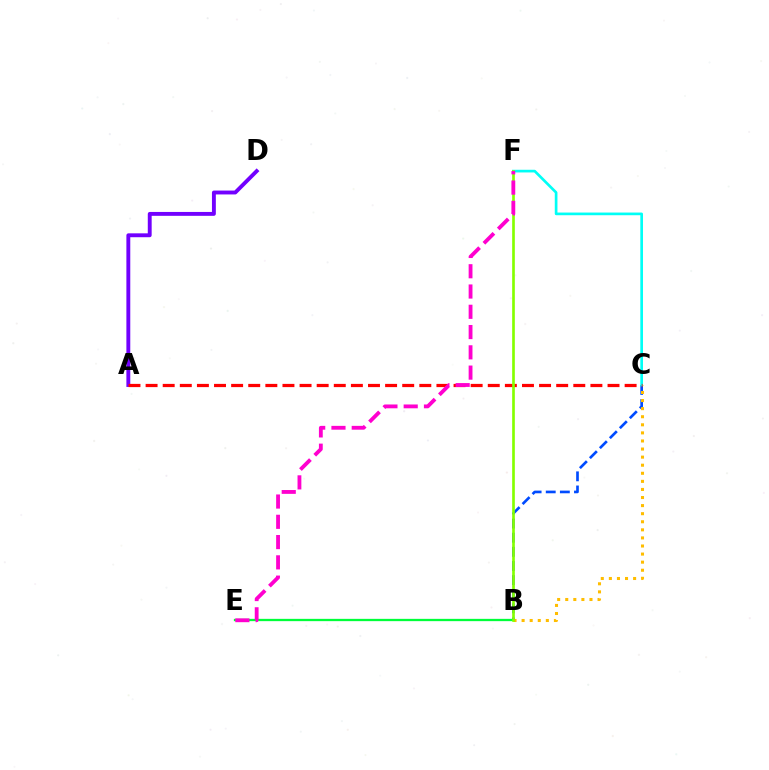{('B', 'C'): [{'color': '#004bff', 'line_style': 'dashed', 'thickness': 1.92}, {'color': '#ffbd00', 'line_style': 'dotted', 'thickness': 2.2}], ('C', 'F'): [{'color': '#00fff6', 'line_style': 'solid', 'thickness': 1.93}], ('B', 'E'): [{'color': '#00ff39', 'line_style': 'solid', 'thickness': 1.65}], ('A', 'D'): [{'color': '#7200ff', 'line_style': 'solid', 'thickness': 2.8}], ('A', 'C'): [{'color': '#ff0000', 'line_style': 'dashed', 'thickness': 2.32}], ('B', 'F'): [{'color': '#84ff00', 'line_style': 'solid', 'thickness': 1.92}], ('E', 'F'): [{'color': '#ff00cf', 'line_style': 'dashed', 'thickness': 2.75}]}